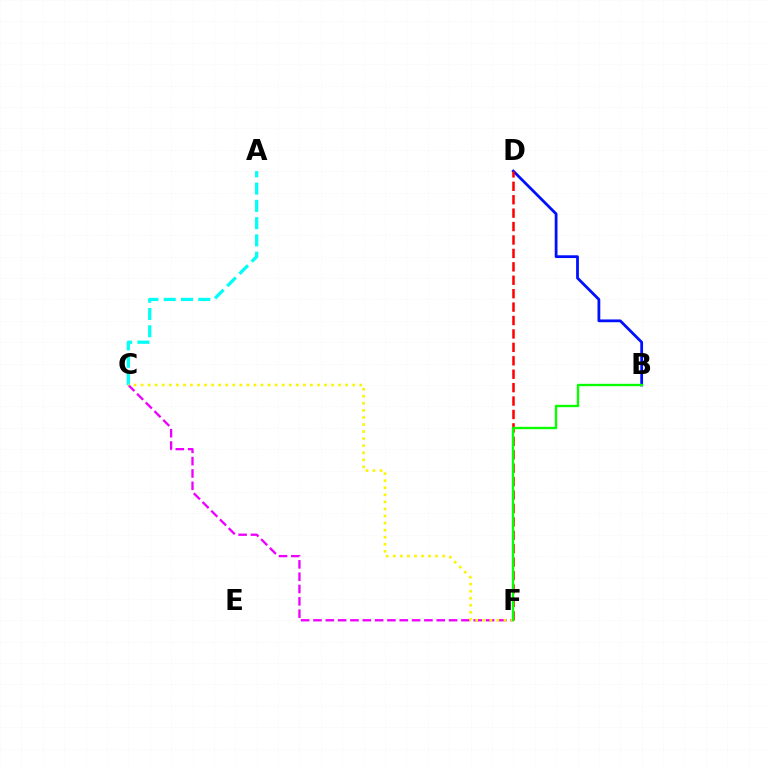{('B', 'D'): [{'color': '#0010ff', 'line_style': 'solid', 'thickness': 2.0}], ('C', 'F'): [{'color': '#ee00ff', 'line_style': 'dashed', 'thickness': 1.67}, {'color': '#fcf500', 'line_style': 'dotted', 'thickness': 1.92}], ('A', 'C'): [{'color': '#00fff6', 'line_style': 'dashed', 'thickness': 2.35}], ('D', 'F'): [{'color': '#ff0000', 'line_style': 'dashed', 'thickness': 1.82}], ('B', 'F'): [{'color': '#08ff00', 'line_style': 'solid', 'thickness': 1.69}]}